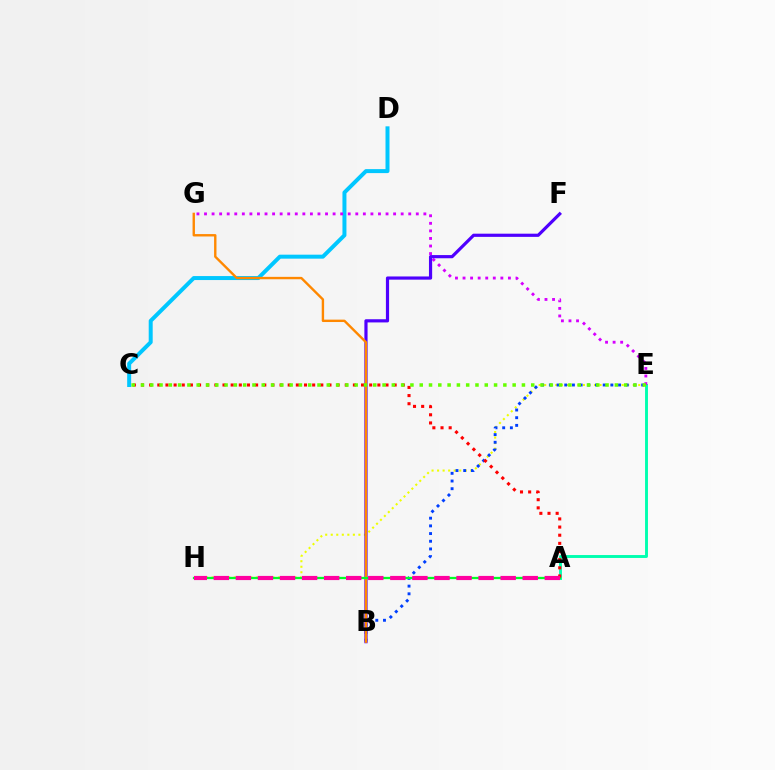{('A', 'E'): [{'color': '#00ffaf', 'line_style': 'solid', 'thickness': 2.09}], ('C', 'D'): [{'color': '#00c7ff', 'line_style': 'solid', 'thickness': 2.87}], ('E', 'G'): [{'color': '#d600ff', 'line_style': 'dotted', 'thickness': 2.06}], ('E', 'H'): [{'color': '#eeff00', 'line_style': 'dotted', 'thickness': 1.5}], ('B', 'E'): [{'color': '#003fff', 'line_style': 'dotted', 'thickness': 2.09}], ('B', 'F'): [{'color': '#4f00ff', 'line_style': 'solid', 'thickness': 2.29}], ('B', 'G'): [{'color': '#ff8800', 'line_style': 'solid', 'thickness': 1.72}], ('A', 'H'): [{'color': '#00ff27', 'line_style': 'solid', 'thickness': 1.64}, {'color': '#ff00a0', 'line_style': 'dashed', 'thickness': 3.0}], ('A', 'C'): [{'color': '#ff0000', 'line_style': 'dotted', 'thickness': 2.21}], ('C', 'E'): [{'color': '#66ff00', 'line_style': 'dotted', 'thickness': 2.52}]}